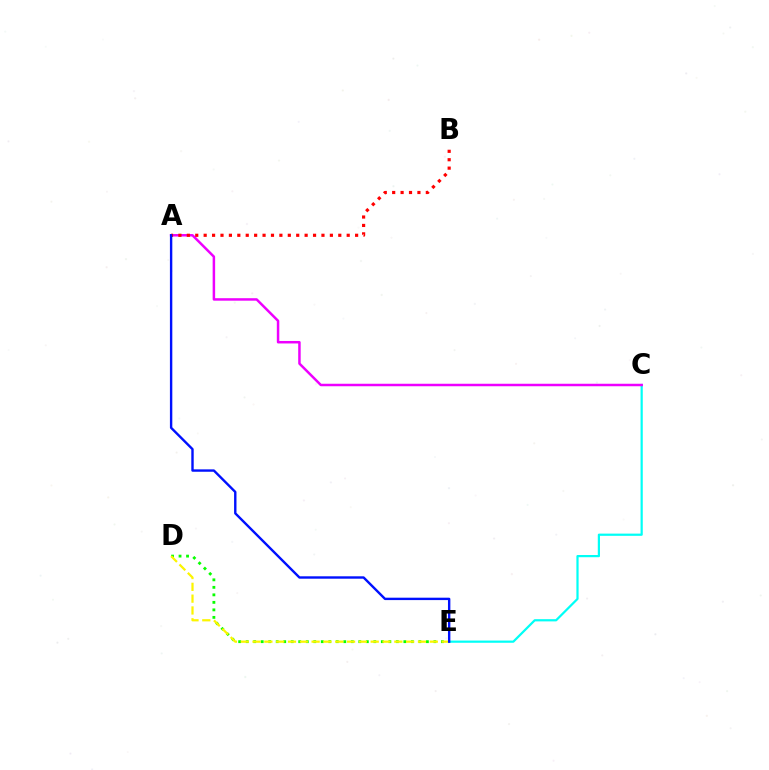{('D', 'E'): [{'color': '#08ff00', 'line_style': 'dotted', 'thickness': 2.04}, {'color': '#fcf500', 'line_style': 'dashed', 'thickness': 1.61}], ('C', 'E'): [{'color': '#00fff6', 'line_style': 'solid', 'thickness': 1.6}], ('A', 'C'): [{'color': '#ee00ff', 'line_style': 'solid', 'thickness': 1.79}], ('A', 'B'): [{'color': '#ff0000', 'line_style': 'dotted', 'thickness': 2.29}], ('A', 'E'): [{'color': '#0010ff', 'line_style': 'solid', 'thickness': 1.72}]}